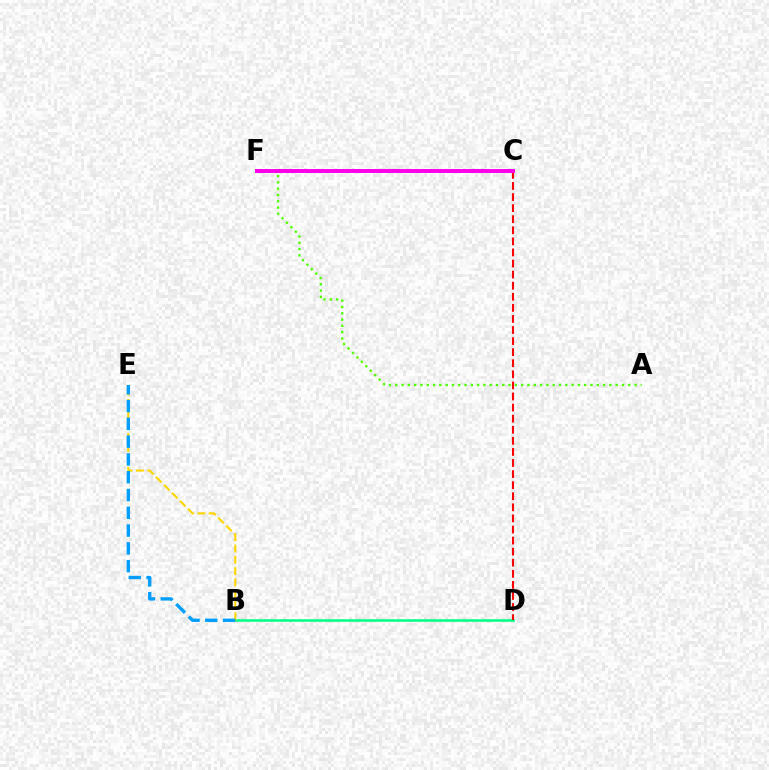{('A', 'F'): [{'color': '#4fff00', 'line_style': 'dotted', 'thickness': 1.71}], ('B', 'D'): [{'color': '#00ff86', 'line_style': 'solid', 'thickness': 1.83}], ('C', 'D'): [{'color': '#ff0000', 'line_style': 'dashed', 'thickness': 1.51}], ('C', 'F'): [{'color': '#3700ff', 'line_style': 'dotted', 'thickness': 2.76}, {'color': '#ff00ed', 'line_style': 'solid', 'thickness': 2.86}], ('B', 'E'): [{'color': '#ffd500', 'line_style': 'dashed', 'thickness': 1.54}, {'color': '#009eff', 'line_style': 'dashed', 'thickness': 2.42}]}